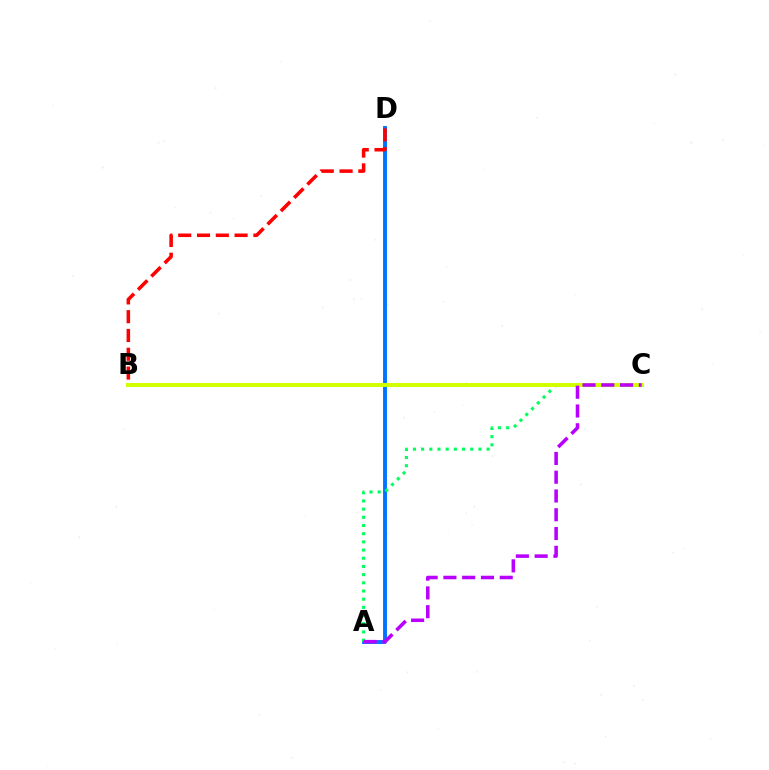{('A', 'D'): [{'color': '#0074ff', 'line_style': 'solid', 'thickness': 2.8}], ('A', 'C'): [{'color': '#00ff5c', 'line_style': 'dotted', 'thickness': 2.22}, {'color': '#b900ff', 'line_style': 'dashed', 'thickness': 2.55}], ('B', 'C'): [{'color': '#d1ff00', 'line_style': 'solid', 'thickness': 2.87}], ('B', 'D'): [{'color': '#ff0000', 'line_style': 'dashed', 'thickness': 2.55}]}